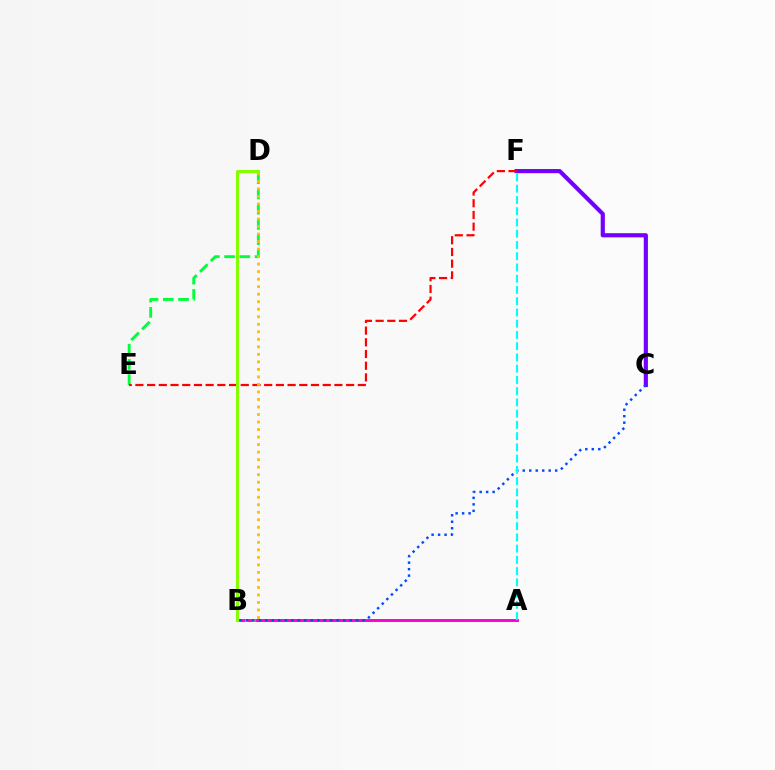{('C', 'F'): [{'color': '#7200ff', 'line_style': 'solid', 'thickness': 3.0}], ('A', 'B'): [{'color': '#ff00cf', 'line_style': 'solid', 'thickness': 2.1}], ('D', 'E'): [{'color': '#00ff39', 'line_style': 'dashed', 'thickness': 2.07}], ('E', 'F'): [{'color': '#ff0000', 'line_style': 'dashed', 'thickness': 1.59}], ('B', 'D'): [{'color': '#ffbd00', 'line_style': 'dotted', 'thickness': 2.04}, {'color': '#84ff00', 'line_style': 'solid', 'thickness': 2.17}], ('B', 'C'): [{'color': '#004bff', 'line_style': 'dotted', 'thickness': 1.76}], ('A', 'F'): [{'color': '#00fff6', 'line_style': 'dashed', 'thickness': 1.53}]}